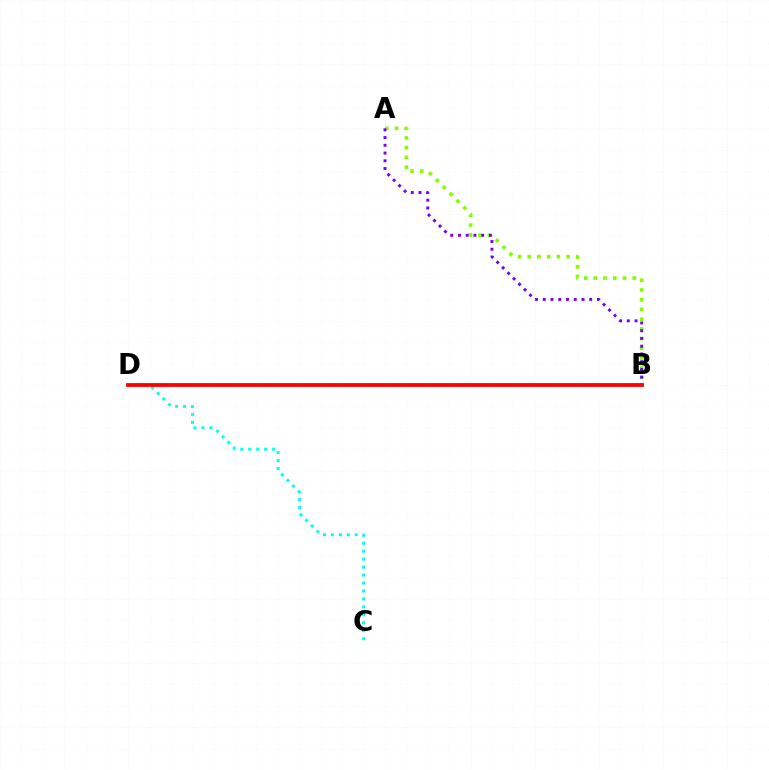{('A', 'B'): [{'color': '#84ff00', 'line_style': 'dotted', 'thickness': 2.64}, {'color': '#7200ff', 'line_style': 'dotted', 'thickness': 2.1}], ('C', 'D'): [{'color': '#00fff6', 'line_style': 'dotted', 'thickness': 2.16}], ('B', 'D'): [{'color': '#ff0000', 'line_style': 'solid', 'thickness': 2.73}]}